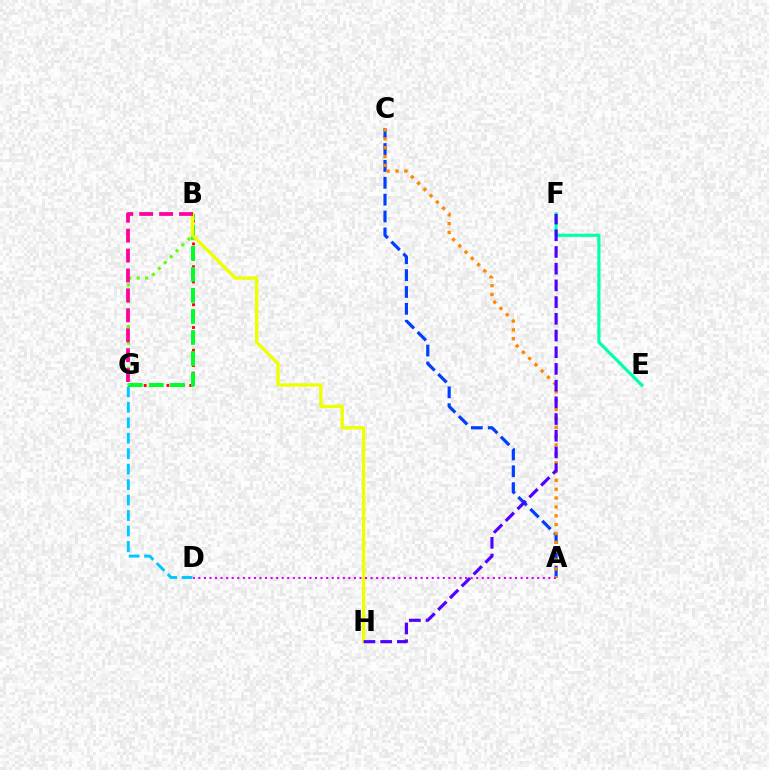{('B', 'G'): [{'color': '#ff0000', 'line_style': 'dotted', 'thickness': 2.06}, {'color': '#00ff27', 'line_style': 'dashed', 'thickness': 2.86}, {'color': '#66ff00', 'line_style': 'dotted', 'thickness': 2.27}, {'color': '#ff00a0', 'line_style': 'dashed', 'thickness': 2.71}], ('E', 'F'): [{'color': '#00ffaf', 'line_style': 'solid', 'thickness': 2.28}], ('A', 'C'): [{'color': '#003fff', 'line_style': 'dashed', 'thickness': 2.29}, {'color': '#ff8800', 'line_style': 'dotted', 'thickness': 2.41}], ('D', 'G'): [{'color': '#00c7ff', 'line_style': 'dashed', 'thickness': 2.1}], ('B', 'H'): [{'color': '#eeff00', 'line_style': 'solid', 'thickness': 2.39}], ('A', 'D'): [{'color': '#d600ff', 'line_style': 'dotted', 'thickness': 1.51}], ('F', 'H'): [{'color': '#4f00ff', 'line_style': 'dashed', 'thickness': 2.27}]}